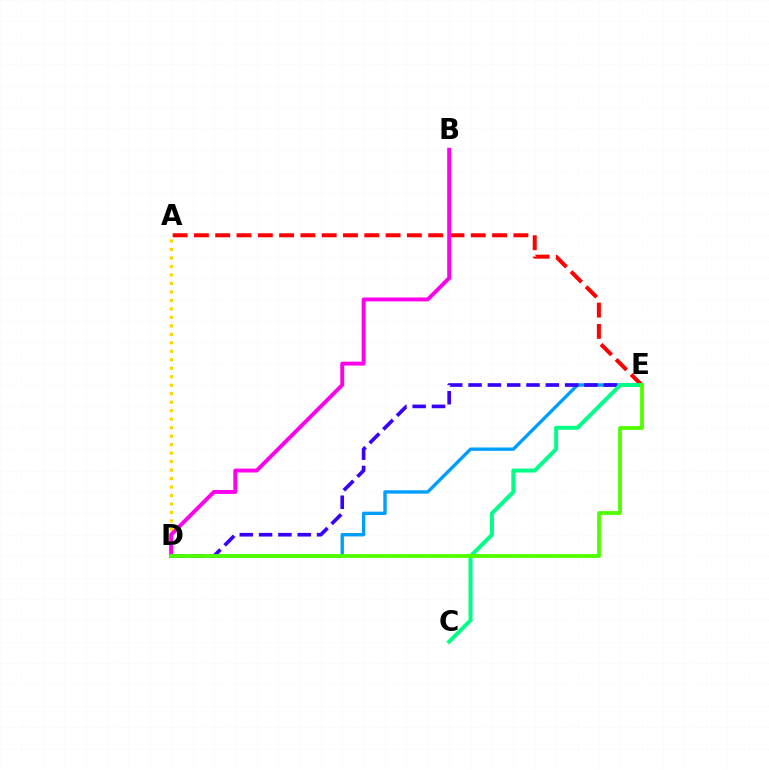{('D', 'E'): [{'color': '#009eff', 'line_style': 'solid', 'thickness': 2.42}, {'color': '#3700ff', 'line_style': 'dashed', 'thickness': 2.62}, {'color': '#4fff00', 'line_style': 'solid', 'thickness': 2.73}], ('A', 'E'): [{'color': '#ff0000', 'line_style': 'dashed', 'thickness': 2.89}], ('A', 'D'): [{'color': '#ffd500', 'line_style': 'dotted', 'thickness': 2.3}], ('C', 'E'): [{'color': '#00ff86', 'line_style': 'solid', 'thickness': 2.85}], ('B', 'D'): [{'color': '#ff00ed', 'line_style': 'solid', 'thickness': 2.81}]}